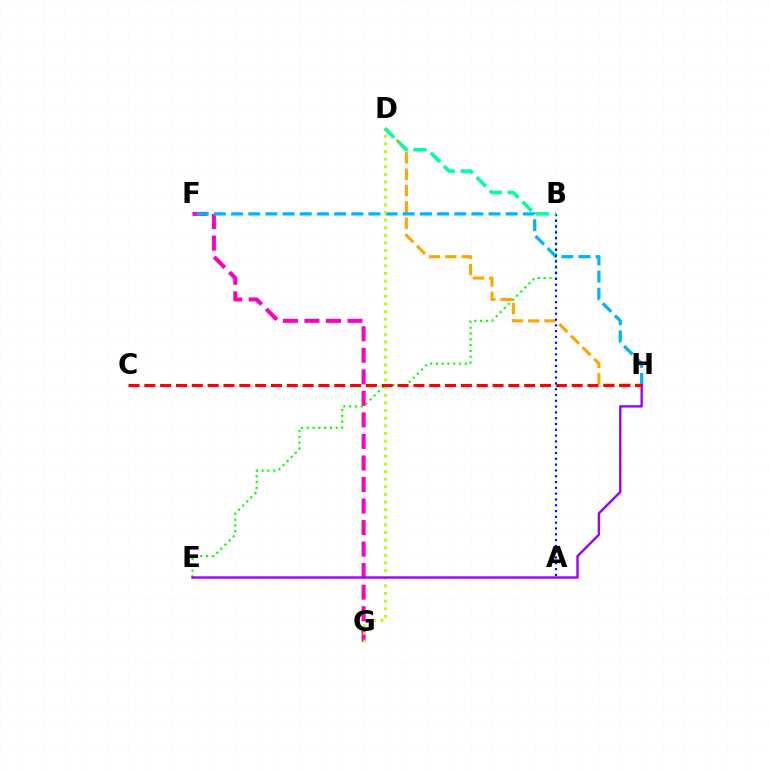{('F', 'G'): [{'color': '#ff00bd', 'line_style': 'dashed', 'thickness': 2.93}], ('D', 'H'): [{'color': '#ffa500', 'line_style': 'dashed', 'thickness': 2.22}], ('F', 'H'): [{'color': '#00b5ff', 'line_style': 'dashed', 'thickness': 2.33}], ('D', 'G'): [{'color': '#b3ff00', 'line_style': 'dotted', 'thickness': 2.07}], ('B', 'E'): [{'color': '#08ff00', 'line_style': 'dotted', 'thickness': 1.58}], ('E', 'H'): [{'color': '#9b00ff', 'line_style': 'solid', 'thickness': 1.72}], ('A', 'B'): [{'color': '#0010ff', 'line_style': 'dotted', 'thickness': 1.58}], ('C', 'H'): [{'color': '#ff0000', 'line_style': 'dashed', 'thickness': 2.15}], ('B', 'D'): [{'color': '#00ff9d', 'line_style': 'dashed', 'thickness': 2.53}]}